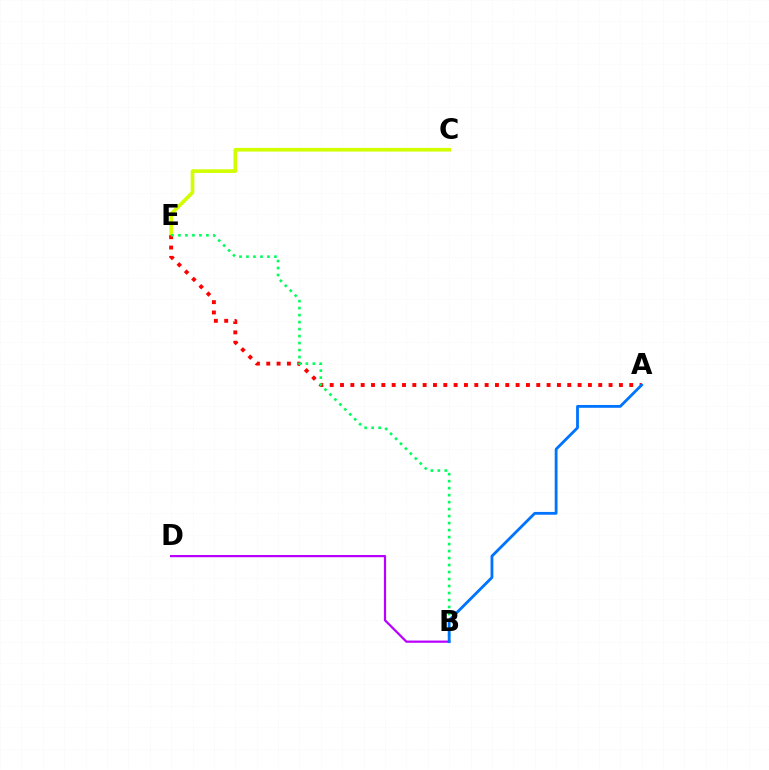{('C', 'E'): [{'color': '#d1ff00', 'line_style': 'solid', 'thickness': 2.63}], ('A', 'E'): [{'color': '#ff0000', 'line_style': 'dotted', 'thickness': 2.81}], ('B', 'E'): [{'color': '#00ff5c', 'line_style': 'dotted', 'thickness': 1.9}], ('B', 'D'): [{'color': '#b900ff', 'line_style': 'solid', 'thickness': 1.6}], ('A', 'B'): [{'color': '#0074ff', 'line_style': 'solid', 'thickness': 2.03}]}